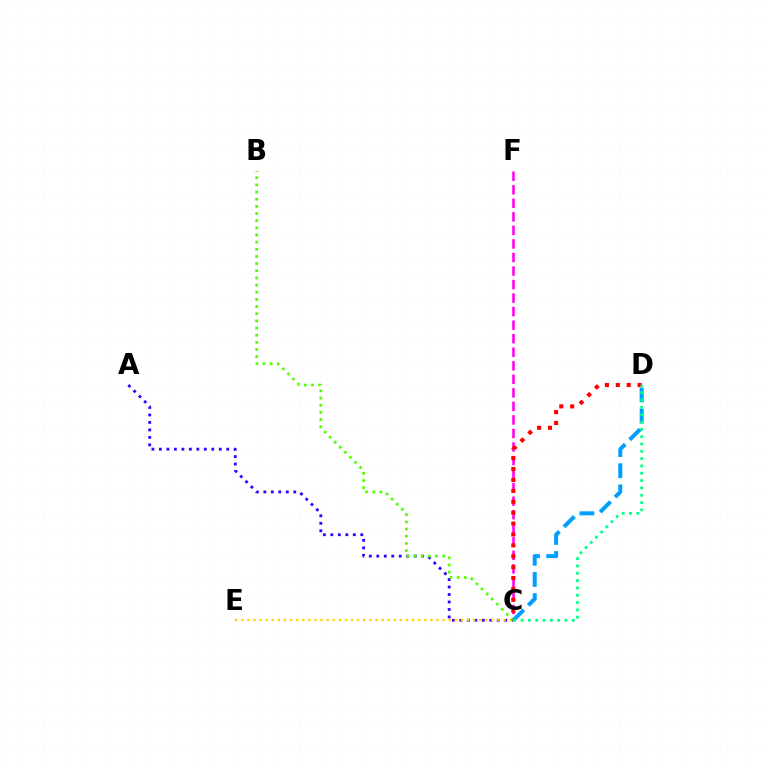{('C', 'F'): [{'color': '#ff00ed', 'line_style': 'dashed', 'thickness': 1.84}], ('A', 'C'): [{'color': '#3700ff', 'line_style': 'dotted', 'thickness': 2.03}], ('B', 'C'): [{'color': '#4fff00', 'line_style': 'dotted', 'thickness': 1.94}], ('C', 'E'): [{'color': '#ffd500', 'line_style': 'dotted', 'thickness': 1.66}], ('C', 'D'): [{'color': '#009eff', 'line_style': 'dashed', 'thickness': 2.87}, {'color': '#ff0000', 'line_style': 'dotted', 'thickness': 2.96}, {'color': '#00ff86', 'line_style': 'dotted', 'thickness': 1.99}]}